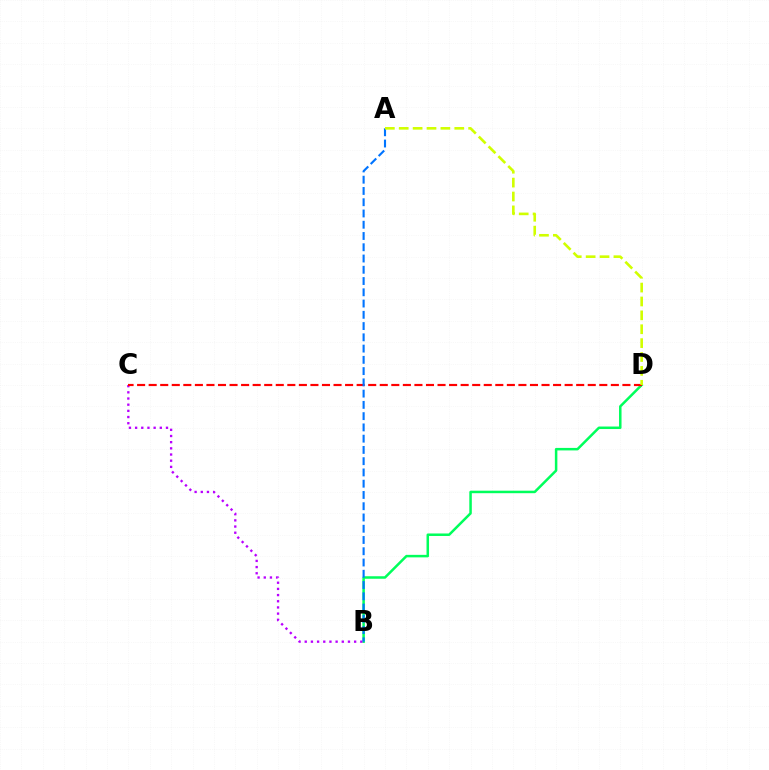{('B', 'D'): [{'color': '#00ff5c', 'line_style': 'solid', 'thickness': 1.81}], ('B', 'C'): [{'color': '#b900ff', 'line_style': 'dotted', 'thickness': 1.68}], ('C', 'D'): [{'color': '#ff0000', 'line_style': 'dashed', 'thickness': 1.57}], ('A', 'B'): [{'color': '#0074ff', 'line_style': 'dashed', 'thickness': 1.53}], ('A', 'D'): [{'color': '#d1ff00', 'line_style': 'dashed', 'thickness': 1.89}]}